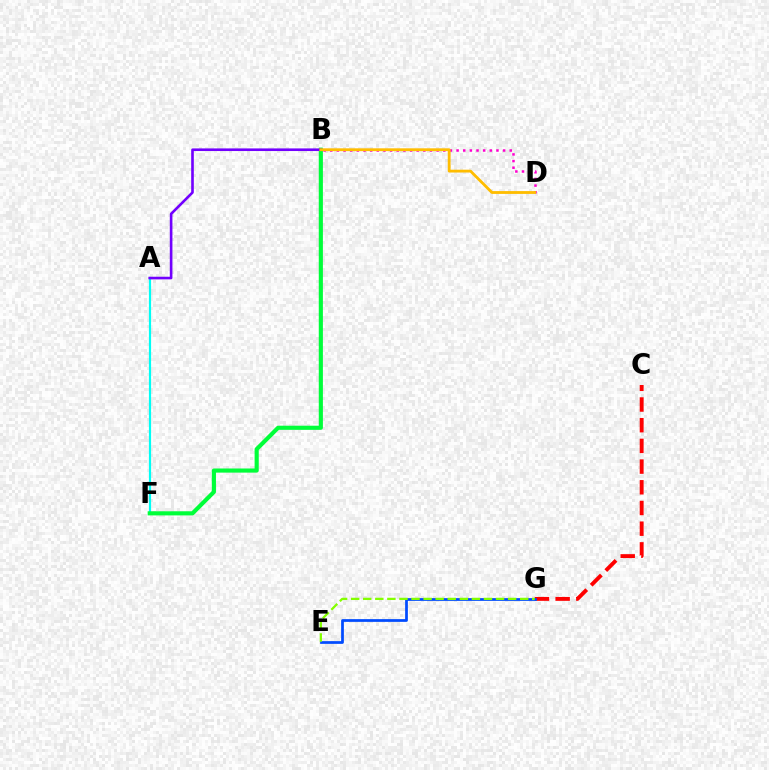{('A', 'F'): [{'color': '#00fff6', 'line_style': 'solid', 'thickness': 1.57}], ('B', 'F'): [{'color': '#00ff39', 'line_style': 'solid', 'thickness': 2.98}], ('C', 'G'): [{'color': '#ff0000', 'line_style': 'dashed', 'thickness': 2.81}], ('E', 'G'): [{'color': '#004bff', 'line_style': 'solid', 'thickness': 1.97}, {'color': '#84ff00', 'line_style': 'dashed', 'thickness': 1.64}], ('A', 'B'): [{'color': '#7200ff', 'line_style': 'solid', 'thickness': 1.89}], ('B', 'D'): [{'color': '#ff00cf', 'line_style': 'dotted', 'thickness': 1.81}, {'color': '#ffbd00', 'line_style': 'solid', 'thickness': 2.03}]}